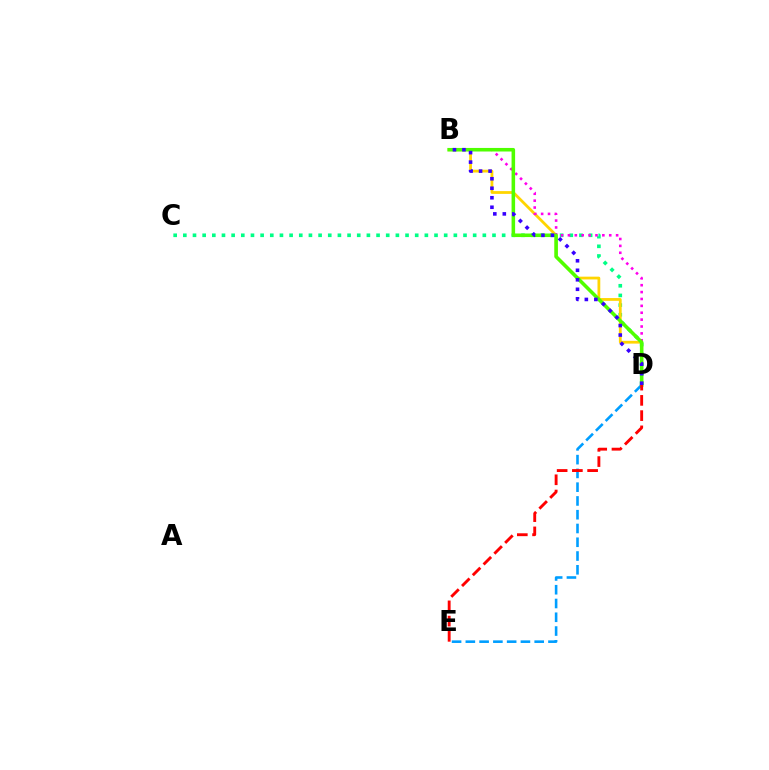{('C', 'D'): [{'color': '#00ff86', 'line_style': 'dotted', 'thickness': 2.62}], ('B', 'D'): [{'color': '#ffd500', 'line_style': 'solid', 'thickness': 2.0}, {'color': '#ff00ed', 'line_style': 'dotted', 'thickness': 1.87}, {'color': '#4fff00', 'line_style': 'solid', 'thickness': 2.56}, {'color': '#3700ff', 'line_style': 'dotted', 'thickness': 2.58}], ('D', 'E'): [{'color': '#009eff', 'line_style': 'dashed', 'thickness': 1.87}, {'color': '#ff0000', 'line_style': 'dashed', 'thickness': 2.07}]}